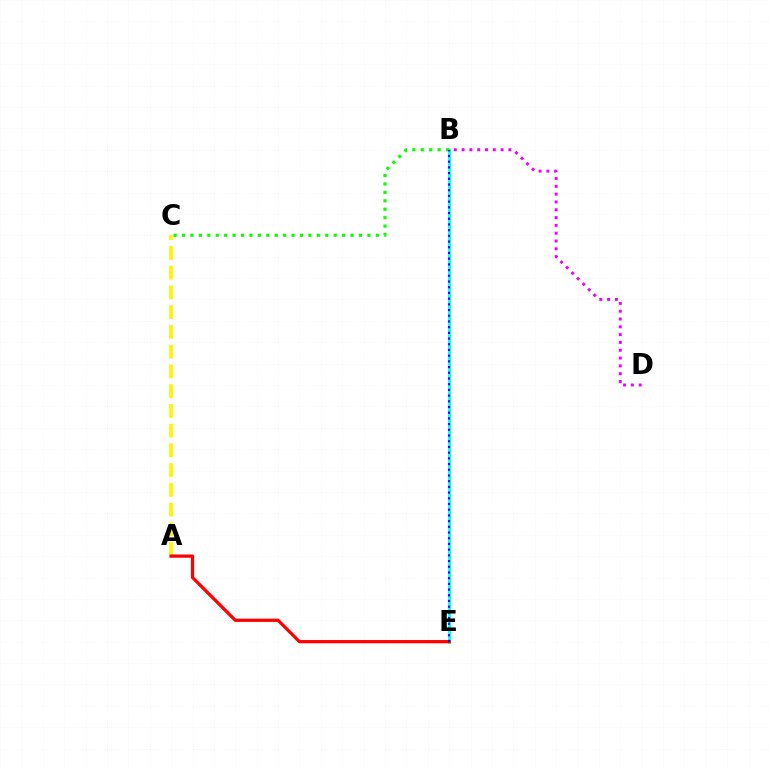{('B', 'E'): [{'color': '#00fff6', 'line_style': 'solid', 'thickness': 2.03}, {'color': '#0010ff', 'line_style': 'dotted', 'thickness': 1.55}], ('B', 'D'): [{'color': '#ee00ff', 'line_style': 'dotted', 'thickness': 2.12}], ('A', 'C'): [{'color': '#fcf500', 'line_style': 'dashed', 'thickness': 2.68}], ('B', 'C'): [{'color': '#08ff00', 'line_style': 'dotted', 'thickness': 2.29}], ('A', 'E'): [{'color': '#ff0000', 'line_style': 'solid', 'thickness': 2.34}]}